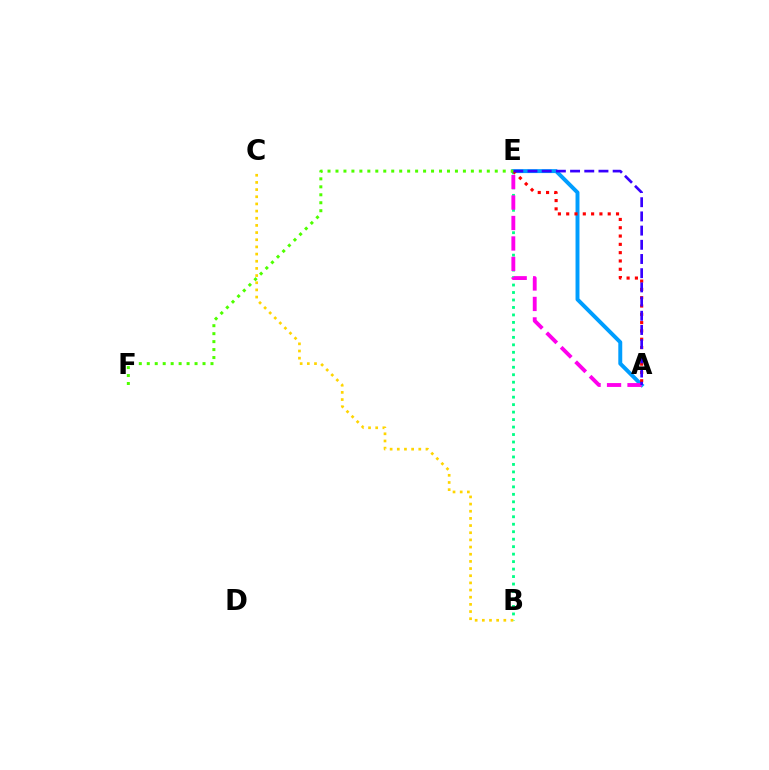{('B', 'E'): [{'color': '#00ff86', 'line_style': 'dotted', 'thickness': 2.03}], ('A', 'E'): [{'color': '#009eff', 'line_style': 'solid', 'thickness': 2.84}, {'color': '#ff00ed', 'line_style': 'dashed', 'thickness': 2.78}, {'color': '#ff0000', 'line_style': 'dotted', 'thickness': 2.26}, {'color': '#3700ff', 'line_style': 'dashed', 'thickness': 1.93}], ('B', 'C'): [{'color': '#ffd500', 'line_style': 'dotted', 'thickness': 1.95}], ('E', 'F'): [{'color': '#4fff00', 'line_style': 'dotted', 'thickness': 2.16}]}